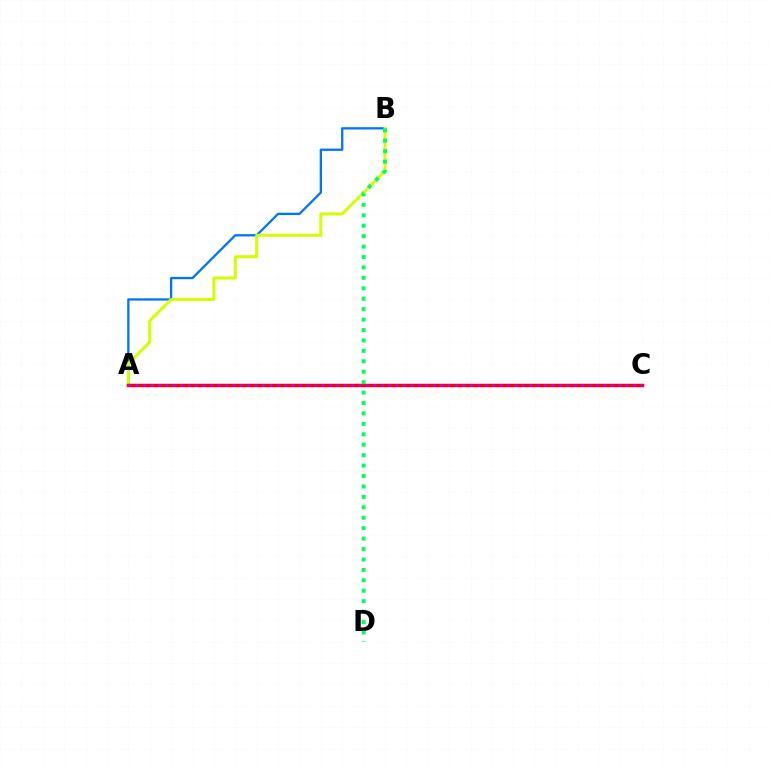{('A', 'B'): [{'color': '#0074ff', 'line_style': 'solid', 'thickness': 1.65}, {'color': '#d1ff00', 'line_style': 'solid', 'thickness': 2.16}], ('A', 'C'): [{'color': '#ff0000', 'line_style': 'solid', 'thickness': 2.52}, {'color': '#b900ff', 'line_style': 'dotted', 'thickness': 2.02}], ('B', 'D'): [{'color': '#00ff5c', 'line_style': 'dotted', 'thickness': 2.83}]}